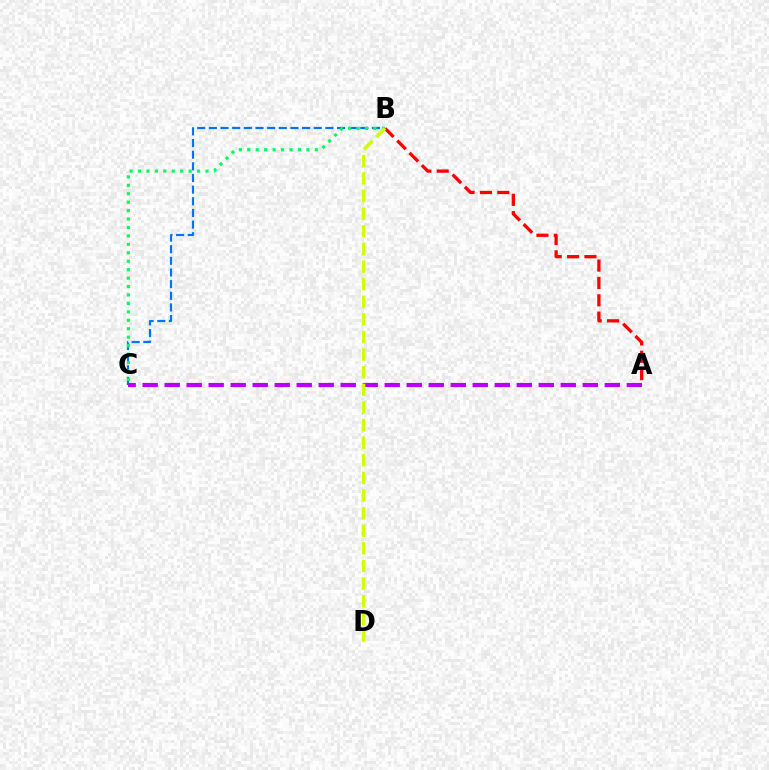{('B', 'C'): [{'color': '#0074ff', 'line_style': 'dashed', 'thickness': 1.58}, {'color': '#00ff5c', 'line_style': 'dotted', 'thickness': 2.29}], ('A', 'B'): [{'color': '#ff0000', 'line_style': 'dashed', 'thickness': 2.36}], ('A', 'C'): [{'color': '#b900ff', 'line_style': 'dashed', 'thickness': 2.99}], ('B', 'D'): [{'color': '#d1ff00', 'line_style': 'dashed', 'thickness': 2.39}]}